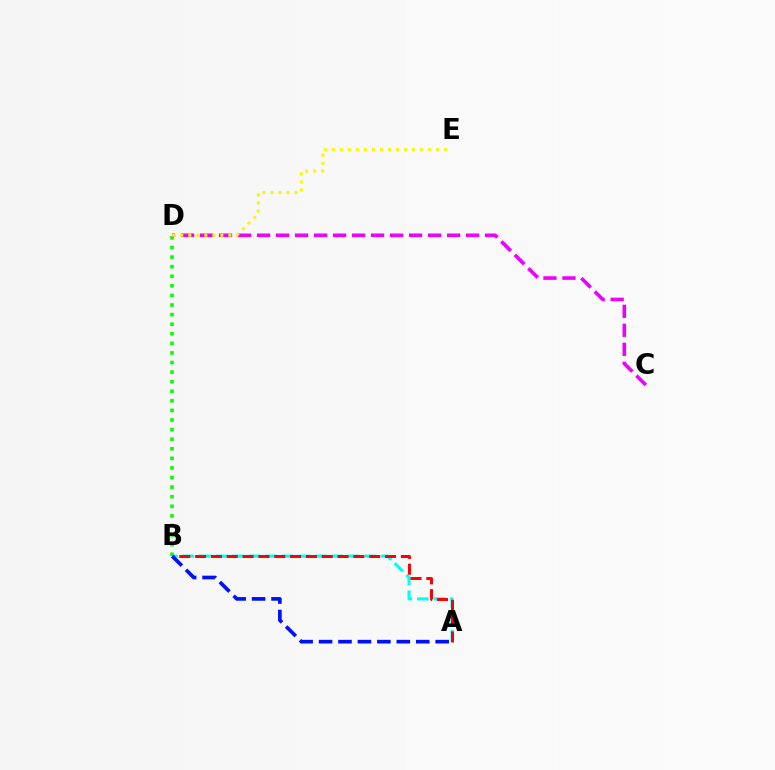{('B', 'D'): [{'color': '#08ff00', 'line_style': 'dotted', 'thickness': 2.6}], ('A', 'B'): [{'color': '#00fff6', 'line_style': 'dashed', 'thickness': 2.25}, {'color': '#ff0000', 'line_style': 'dashed', 'thickness': 2.15}, {'color': '#0010ff', 'line_style': 'dashed', 'thickness': 2.64}], ('C', 'D'): [{'color': '#ee00ff', 'line_style': 'dashed', 'thickness': 2.58}], ('D', 'E'): [{'color': '#fcf500', 'line_style': 'dotted', 'thickness': 2.18}]}